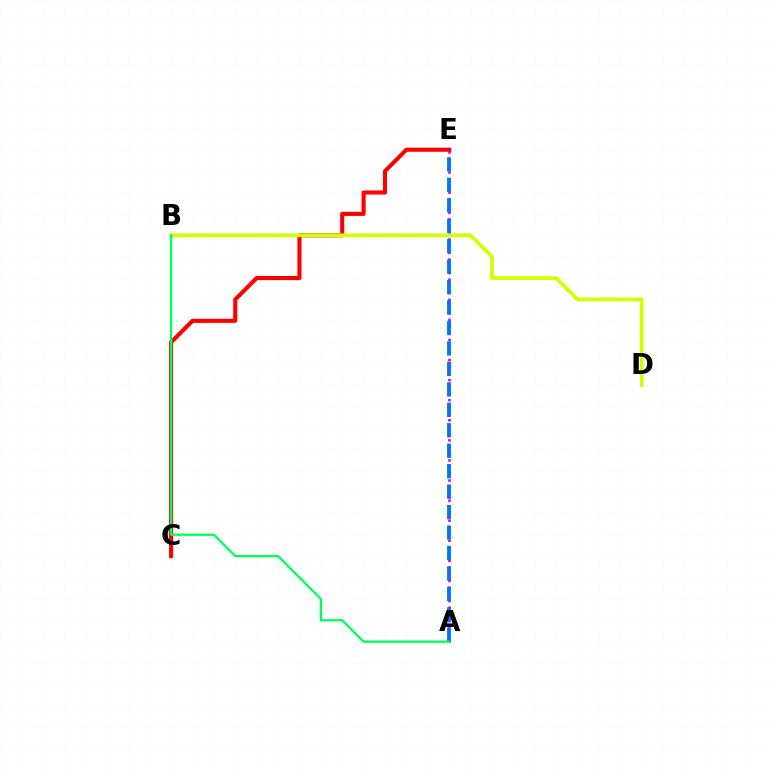{('A', 'E'): [{'color': '#b900ff', 'line_style': 'dotted', 'thickness': 1.82}, {'color': '#0074ff', 'line_style': 'dashed', 'thickness': 2.78}], ('C', 'E'): [{'color': '#ff0000', 'line_style': 'solid', 'thickness': 2.95}], ('B', 'D'): [{'color': '#d1ff00', 'line_style': 'solid', 'thickness': 2.7}], ('A', 'B'): [{'color': '#00ff5c', 'line_style': 'solid', 'thickness': 1.65}]}